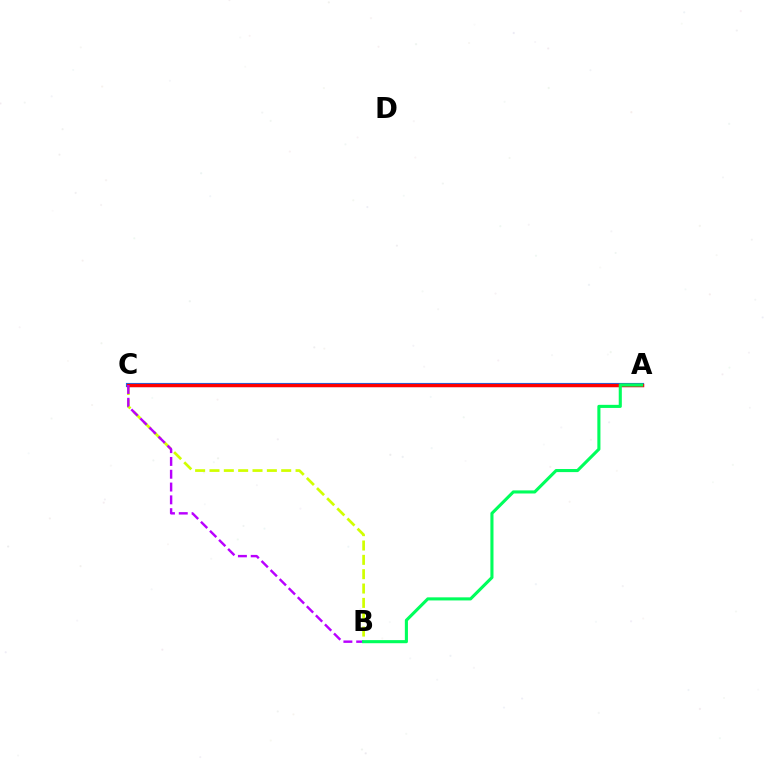{('A', 'C'): [{'color': '#0074ff', 'line_style': 'solid', 'thickness': 2.97}, {'color': '#ff0000', 'line_style': 'solid', 'thickness': 2.48}], ('B', 'C'): [{'color': '#d1ff00', 'line_style': 'dashed', 'thickness': 1.95}, {'color': '#b900ff', 'line_style': 'dashed', 'thickness': 1.74}], ('A', 'B'): [{'color': '#00ff5c', 'line_style': 'solid', 'thickness': 2.23}]}